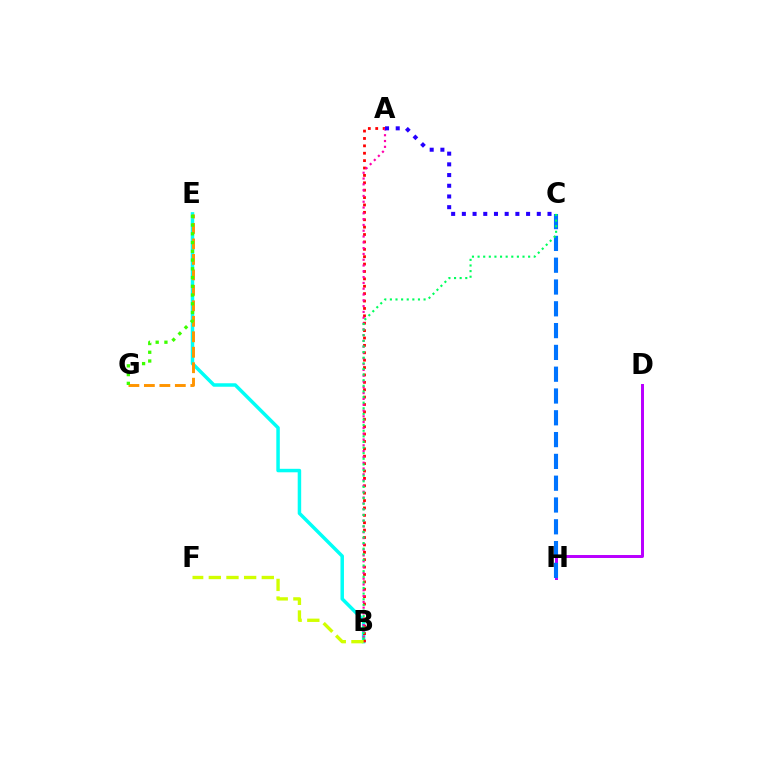{('B', 'E'): [{'color': '#00fff6', 'line_style': 'solid', 'thickness': 2.51}], ('D', 'H'): [{'color': '#b900ff', 'line_style': 'solid', 'thickness': 2.14}], ('C', 'H'): [{'color': '#0074ff', 'line_style': 'dashed', 'thickness': 2.96}], ('A', 'B'): [{'color': '#ff0000', 'line_style': 'dotted', 'thickness': 2.01}, {'color': '#ff00ac', 'line_style': 'dotted', 'thickness': 1.58}], ('B', 'F'): [{'color': '#d1ff00', 'line_style': 'dashed', 'thickness': 2.4}], ('E', 'G'): [{'color': '#ff9400', 'line_style': 'dashed', 'thickness': 2.1}, {'color': '#3dff00', 'line_style': 'dotted', 'thickness': 2.38}], ('B', 'C'): [{'color': '#00ff5c', 'line_style': 'dotted', 'thickness': 1.53}], ('A', 'C'): [{'color': '#2500ff', 'line_style': 'dotted', 'thickness': 2.91}]}